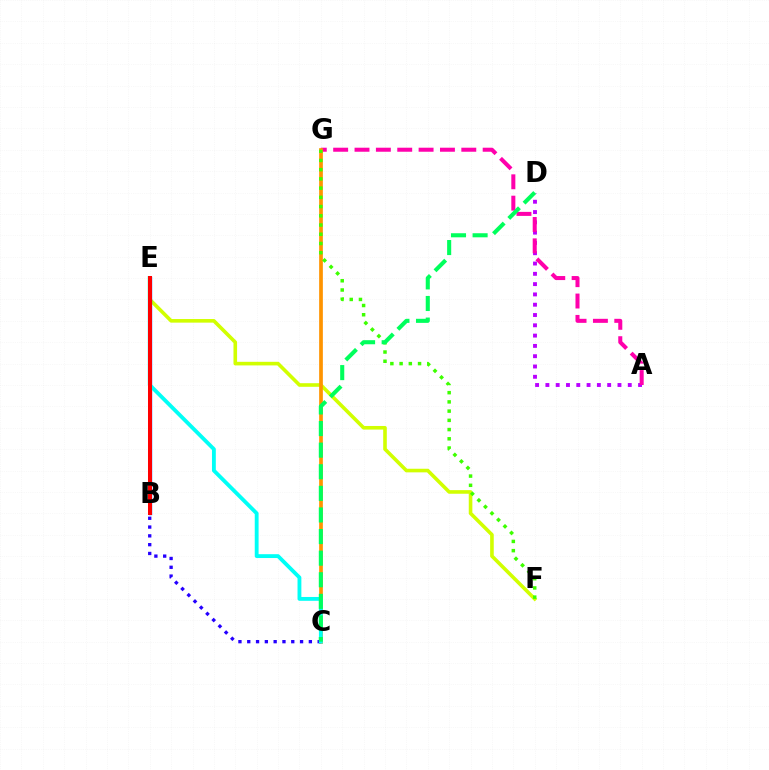{('E', 'F'): [{'color': '#d1ff00', 'line_style': 'solid', 'thickness': 2.59}], ('A', 'D'): [{'color': '#b900ff', 'line_style': 'dotted', 'thickness': 2.8}], ('A', 'G'): [{'color': '#ff00ac', 'line_style': 'dashed', 'thickness': 2.9}], ('B', 'E'): [{'color': '#0074ff', 'line_style': 'solid', 'thickness': 2.43}, {'color': '#ff0000', 'line_style': 'solid', 'thickness': 2.89}], ('C', 'G'): [{'color': '#ff9400', 'line_style': 'solid', 'thickness': 2.67}], ('F', 'G'): [{'color': '#3dff00', 'line_style': 'dotted', 'thickness': 2.51}], ('B', 'C'): [{'color': '#2500ff', 'line_style': 'dotted', 'thickness': 2.39}], ('C', 'E'): [{'color': '#00fff6', 'line_style': 'solid', 'thickness': 2.77}], ('C', 'D'): [{'color': '#00ff5c', 'line_style': 'dashed', 'thickness': 2.93}]}